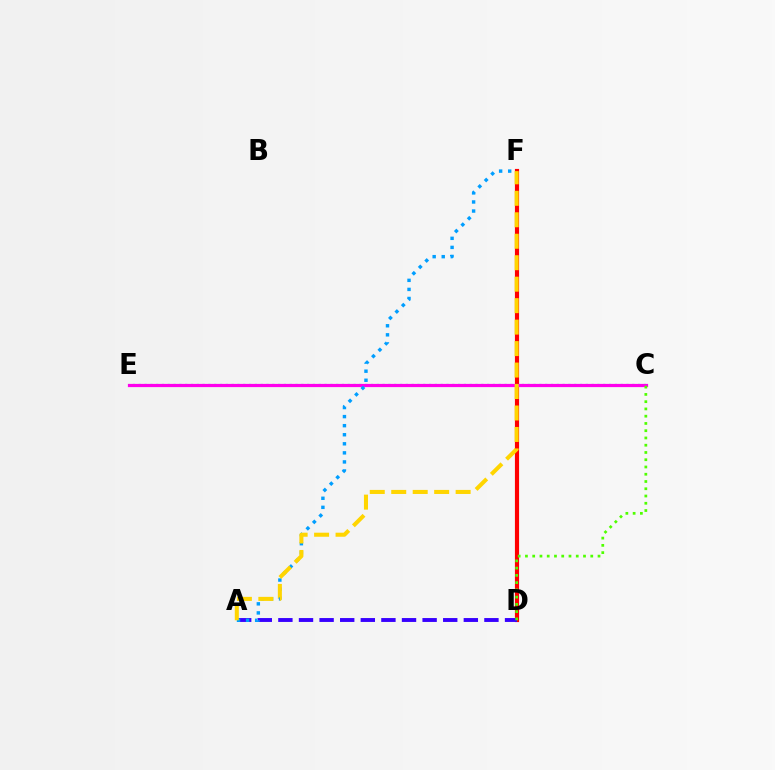{('D', 'F'): [{'color': '#ff0000', 'line_style': 'solid', 'thickness': 2.99}], ('C', 'E'): [{'color': '#00ff86', 'line_style': 'dotted', 'thickness': 1.58}, {'color': '#ff00ed', 'line_style': 'solid', 'thickness': 2.32}], ('A', 'D'): [{'color': '#3700ff', 'line_style': 'dashed', 'thickness': 2.8}], ('C', 'D'): [{'color': '#4fff00', 'line_style': 'dotted', 'thickness': 1.97}], ('A', 'F'): [{'color': '#009eff', 'line_style': 'dotted', 'thickness': 2.46}, {'color': '#ffd500', 'line_style': 'dashed', 'thickness': 2.92}]}